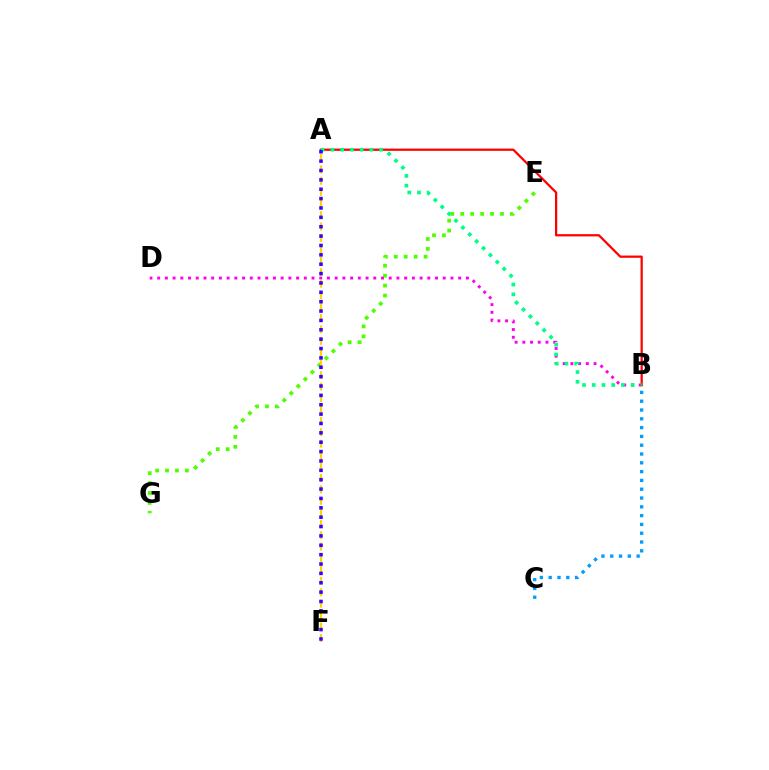{('E', 'G'): [{'color': '#4fff00', 'line_style': 'dotted', 'thickness': 2.7}], ('B', 'D'): [{'color': '#ff00ed', 'line_style': 'dotted', 'thickness': 2.1}], ('B', 'C'): [{'color': '#009eff', 'line_style': 'dotted', 'thickness': 2.39}], ('A', 'F'): [{'color': '#ffd500', 'line_style': 'dashed', 'thickness': 1.55}, {'color': '#3700ff', 'line_style': 'dotted', 'thickness': 2.55}], ('A', 'B'): [{'color': '#ff0000', 'line_style': 'solid', 'thickness': 1.62}, {'color': '#00ff86', 'line_style': 'dotted', 'thickness': 2.65}]}